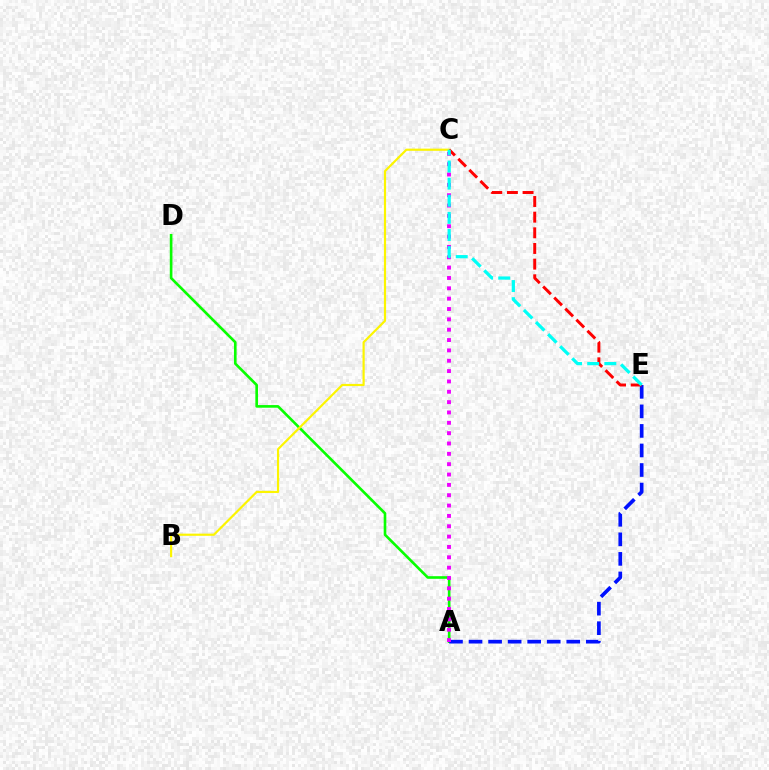{('A', 'D'): [{'color': '#08ff00', 'line_style': 'solid', 'thickness': 1.9}], ('B', 'C'): [{'color': '#fcf500', 'line_style': 'solid', 'thickness': 1.57}], ('A', 'E'): [{'color': '#0010ff', 'line_style': 'dashed', 'thickness': 2.66}], ('A', 'C'): [{'color': '#ee00ff', 'line_style': 'dotted', 'thickness': 2.81}], ('C', 'E'): [{'color': '#ff0000', 'line_style': 'dashed', 'thickness': 2.13}, {'color': '#00fff6', 'line_style': 'dashed', 'thickness': 2.33}]}